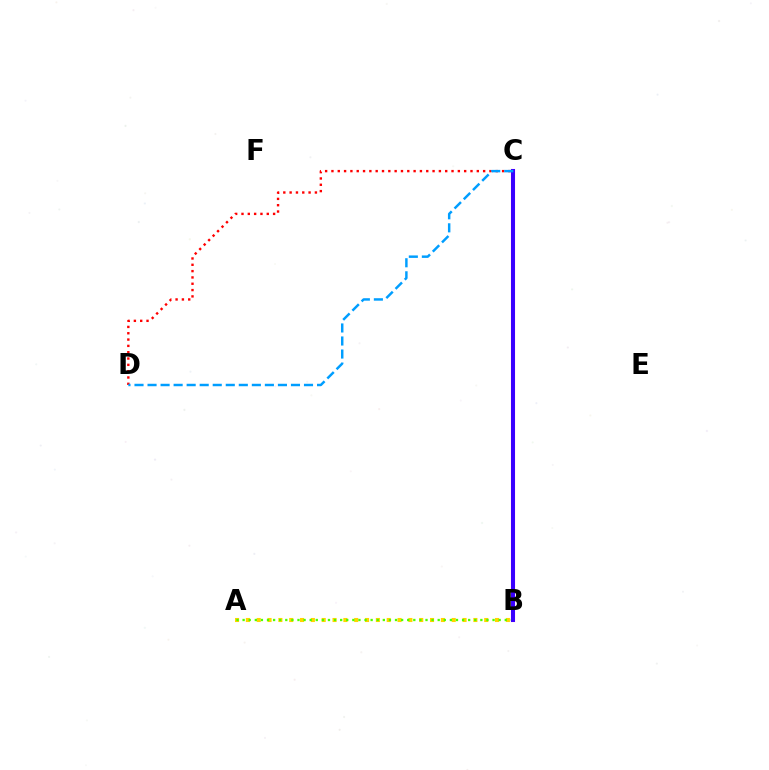{('A', 'B'): [{'color': '#ffd500', 'line_style': 'dotted', 'thickness': 2.94}, {'color': '#4fff00', 'line_style': 'dotted', 'thickness': 1.66}], ('B', 'C'): [{'color': '#00ff86', 'line_style': 'dotted', 'thickness': 2.86}, {'color': '#ff00ed', 'line_style': 'solid', 'thickness': 2.95}, {'color': '#3700ff', 'line_style': 'solid', 'thickness': 2.84}], ('C', 'D'): [{'color': '#ff0000', 'line_style': 'dotted', 'thickness': 1.72}, {'color': '#009eff', 'line_style': 'dashed', 'thickness': 1.77}]}